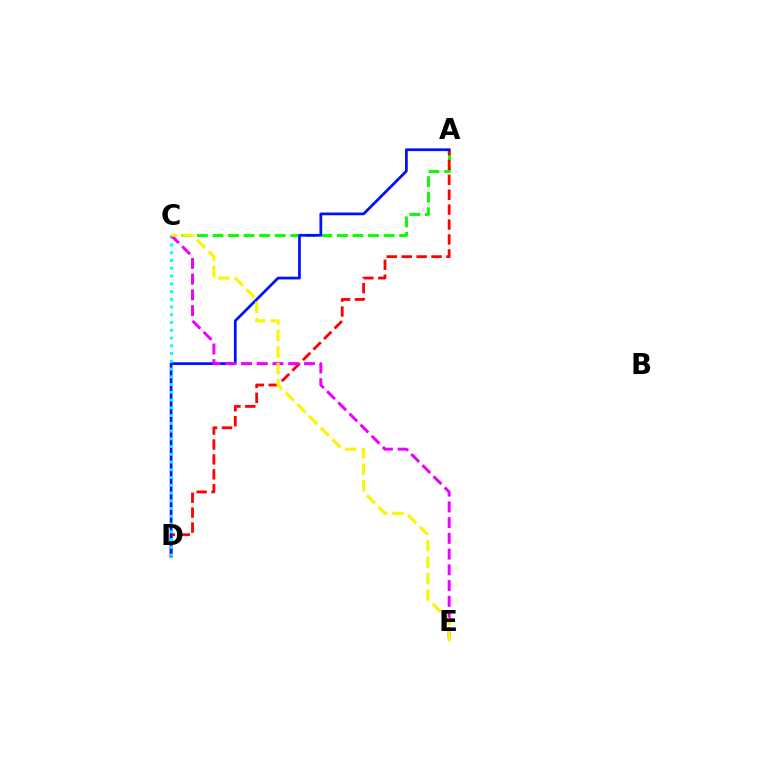{('A', 'C'): [{'color': '#08ff00', 'line_style': 'dashed', 'thickness': 2.11}], ('A', 'D'): [{'color': '#ff0000', 'line_style': 'dashed', 'thickness': 2.03}, {'color': '#0010ff', 'line_style': 'solid', 'thickness': 1.97}], ('C', 'D'): [{'color': '#00fff6', 'line_style': 'dotted', 'thickness': 2.11}], ('C', 'E'): [{'color': '#ee00ff', 'line_style': 'dashed', 'thickness': 2.14}, {'color': '#fcf500', 'line_style': 'dashed', 'thickness': 2.24}]}